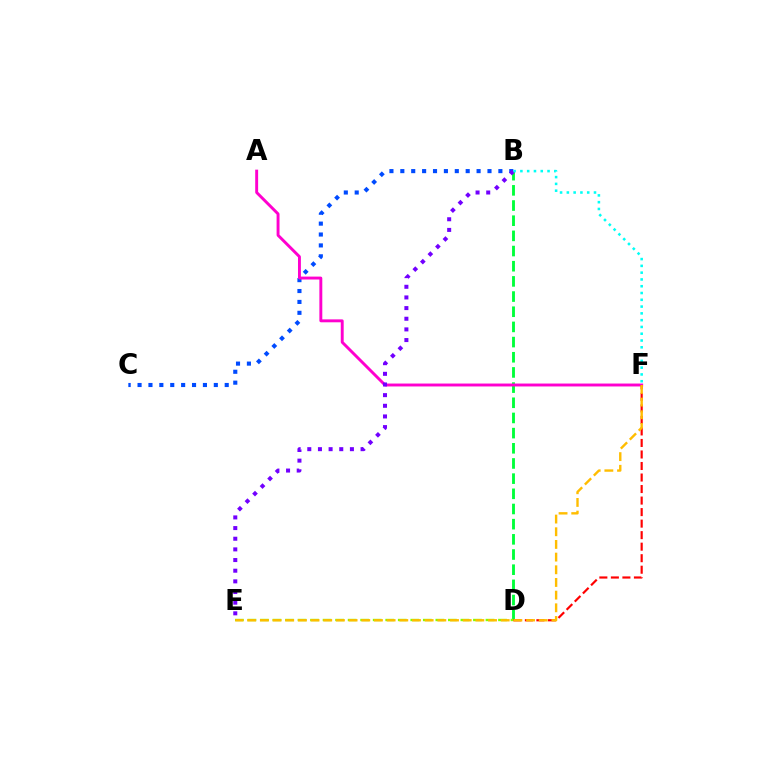{('B', 'D'): [{'color': '#00ff39', 'line_style': 'dashed', 'thickness': 2.06}], ('B', 'C'): [{'color': '#004bff', 'line_style': 'dotted', 'thickness': 2.96}], ('D', 'E'): [{'color': '#84ff00', 'line_style': 'dashed', 'thickness': 1.7}], ('A', 'F'): [{'color': '#ff00cf', 'line_style': 'solid', 'thickness': 2.1}], ('B', 'E'): [{'color': '#7200ff', 'line_style': 'dotted', 'thickness': 2.9}], ('D', 'F'): [{'color': '#ff0000', 'line_style': 'dashed', 'thickness': 1.57}], ('E', 'F'): [{'color': '#ffbd00', 'line_style': 'dashed', 'thickness': 1.72}], ('B', 'F'): [{'color': '#00fff6', 'line_style': 'dotted', 'thickness': 1.84}]}